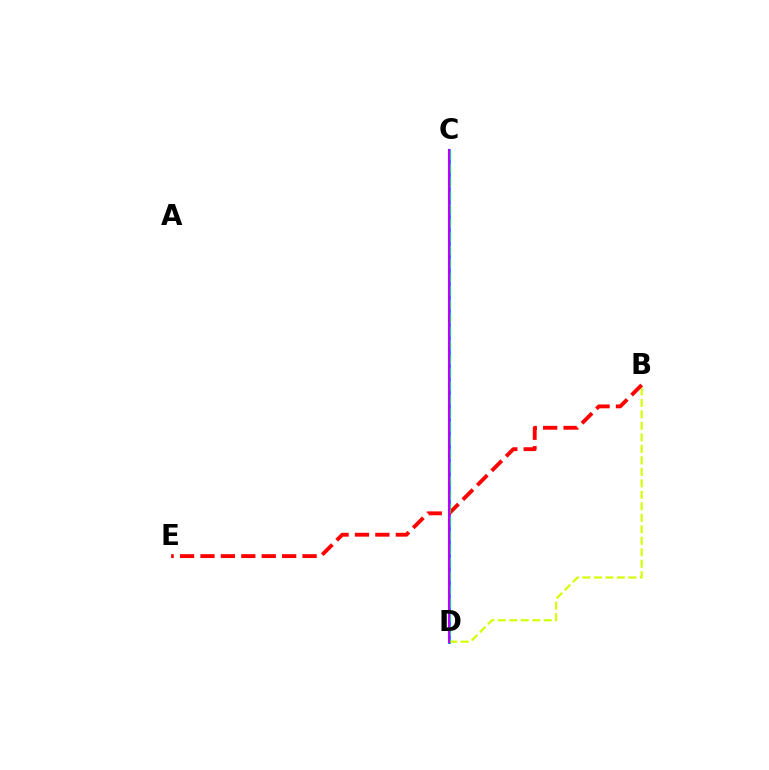{('C', 'D'): [{'color': '#0074ff', 'line_style': 'solid', 'thickness': 1.98}, {'color': '#00ff5c', 'line_style': 'dashed', 'thickness': 1.85}, {'color': '#b900ff', 'line_style': 'solid', 'thickness': 1.52}], ('B', 'D'): [{'color': '#d1ff00', 'line_style': 'dashed', 'thickness': 1.56}], ('B', 'E'): [{'color': '#ff0000', 'line_style': 'dashed', 'thickness': 2.77}]}